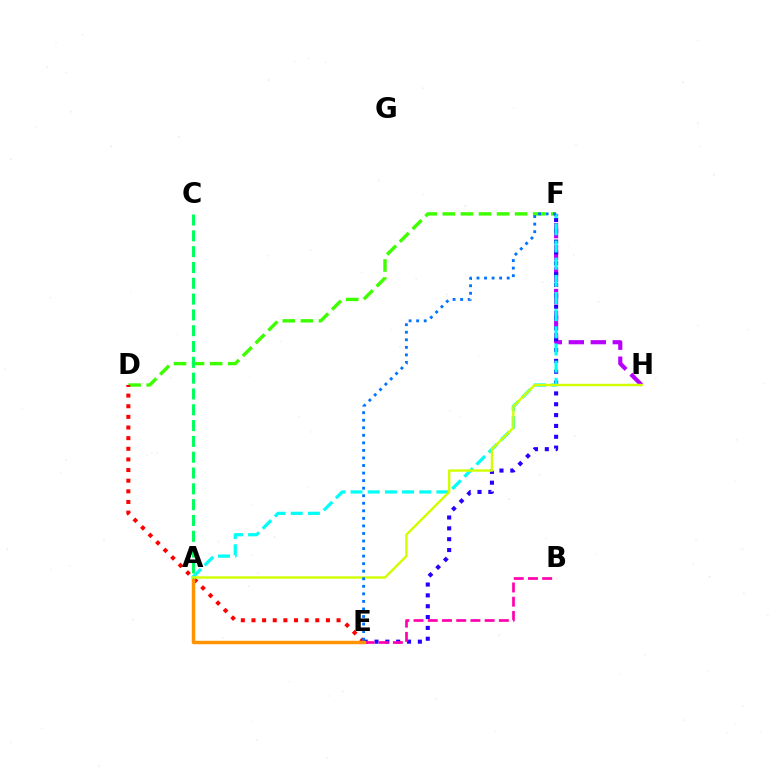{('D', 'F'): [{'color': '#3dff00', 'line_style': 'dashed', 'thickness': 2.46}], ('F', 'H'): [{'color': '#b900ff', 'line_style': 'dashed', 'thickness': 2.99}], ('E', 'F'): [{'color': '#2500ff', 'line_style': 'dotted', 'thickness': 2.95}, {'color': '#0074ff', 'line_style': 'dotted', 'thickness': 2.05}], ('D', 'E'): [{'color': '#ff0000', 'line_style': 'dotted', 'thickness': 2.89}], ('B', 'E'): [{'color': '#ff00ac', 'line_style': 'dashed', 'thickness': 1.93}], ('A', 'E'): [{'color': '#ff9400', 'line_style': 'solid', 'thickness': 2.48}], ('A', 'F'): [{'color': '#00fff6', 'line_style': 'dashed', 'thickness': 2.33}], ('A', 'H'): [{'color': '#d1ff00', 'line_style': 'solid', 'thickness': 1.72}], ('A', 'C'): [{'color': '#00ff5c', 'line_style': 'dashed', 'thickness': 2.15}]}